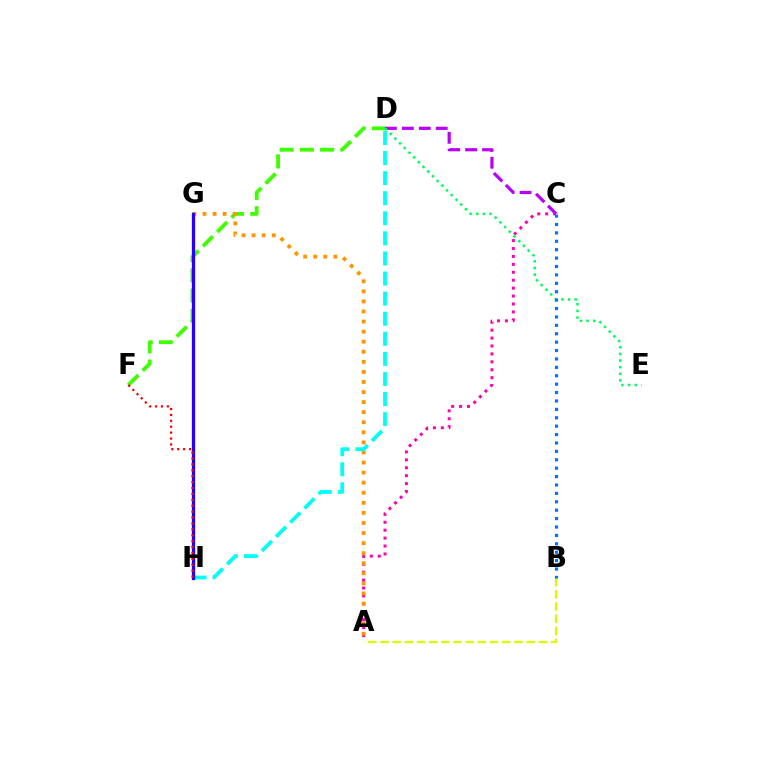{('D', 'F'): [{'color': '#3dff00', 'line_style': 'dashed', 'thickness': 2.75}], ('A', 'C'): [{'color': '#ff00ac', 'line_style': 'dotted', 'thickness': 2.15}], ('C', 'D'): [{'color': '#b900ff', 'line_style': 'dashed', 'thickness': 2.3}], ('A', 'B'): [{'color': '#d1ff00', 'line_style': 'dashed', 'thickness': 1.65}], ('A', 'G'): [{'color': '#ff9400', 'line_style': 'dotted', 'thickness': 2.74}], ('D', 'H'): [{'color': '#00fff6', 'line_style': 'dashed', 'thickness': 2.73}], ('D', 'E'): [{'color': '#00ff5c', 'line_style': 'dotted', 'thickness': 1.81}], ('G', 'H'): [{'color': '#2500ff', 'line_style': 'solid', 'thickness': 2.36}], ('F', 'H'): [{'color': '#ff0000', 'line_style': 'dotted', 'thickness': 1.6}], ('B', 'C'): [{'color': '#0074ff', 'line_style': 'dotted', 'thickness': 2.28}]}